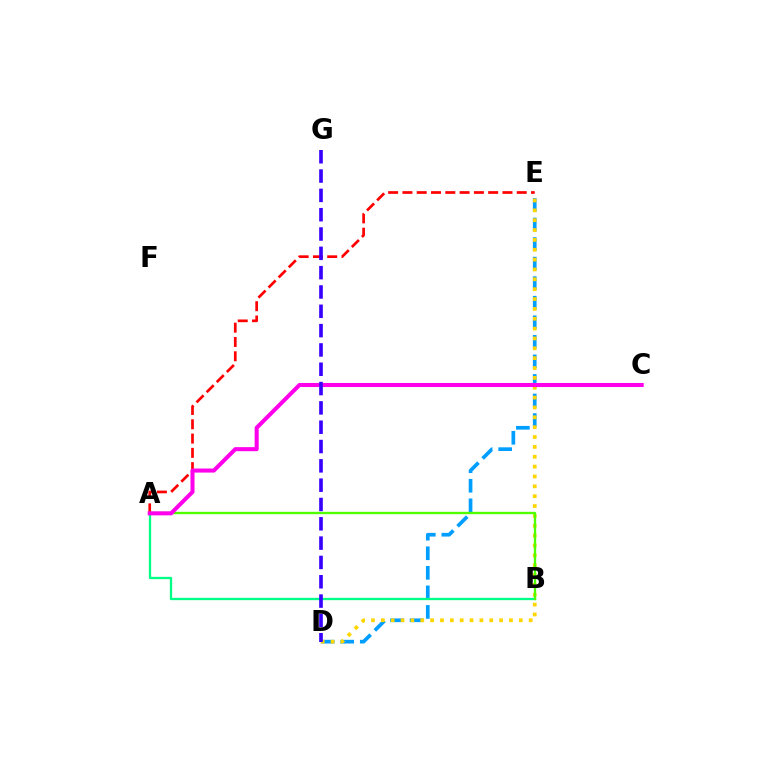{('D', 'E'): [{'color': '#009eff', 'line_style': 'dashed', 'thickness': 2.66}, {'color': '#ffd500', 'line_style': 'dotted', 'thickness': 2.68}], ('A', 'B'): [{'color': '#00ff86', 'line_style': 'solid', 'thickness': 1.65}, {'color': '#4fff00', 'line_style': 'solid', 'thickness': 1.7}], ('A', 'E'): [{'color': '#ff0000', 'line_style': 'dashed', 'thickness': 1.94}], ('A', 'C'): [{'color': '#ff00ed', 'line_style': 'solid', 'thickness': 2.91}], ('D', 'G'): [{'color': '#3700ff', 'line_style': 'dashed', 'thickness': 2.62}]}